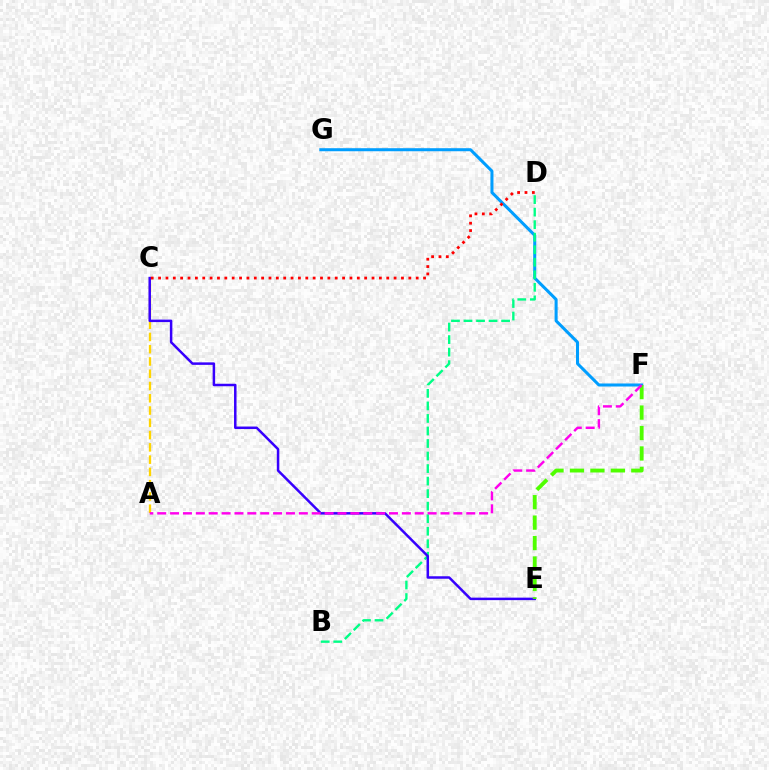{('A', 'C'): [{'color': '#ffd500', 'line_style': 'dashed', 'thickness': 1.67}], ('F', 'G'): [{'color': '#009eff', 'line_style': 'solid', 'thickness': 2.18}], ('B', 'D'): [{'color': '#00ff86', 'line_style': 'dashed', 'thickness': 1.7}], ('C', 'E'): [{'color': '#3700ff', 'line_style': 'solid', 'thickness': 1.8}], ('C', 'D'): [{'color': '#ff0000', 'line_style': 'dotted', 'thickness': 2.0}], ('E', 'F'): [{'color': '#4fff00', 'line_style': 'dashed', 'thickness': 2.78}], ('A', 'F'): [{'color': '#ff00ed', 'line_style': 'dashed', 'thickness': 1.75}]}